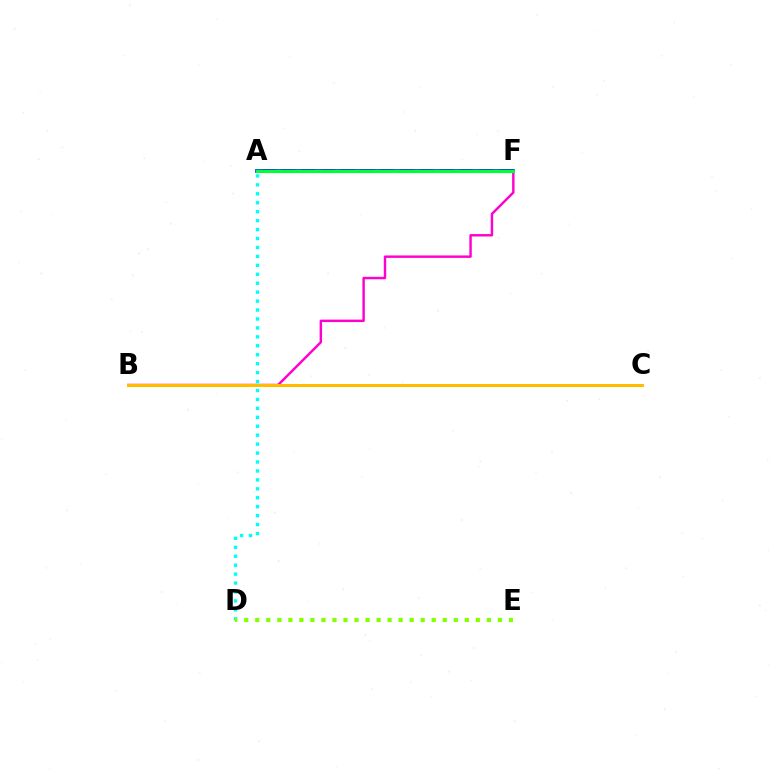{('B', 'F'): [{'color': '#ff00cf', 'line_style': 'solid', 'thickness': 1.75}], ('A', 'D'): [{'color': '#00fff6', 'line_style': 'dotted', 'thickness': 2.43}], ('A', 'F'): [{'color': '#ff0000', 'line_style': 'dashed', 'thickness': 2.69}, {'color': '#004bff', 'line_style': 'solid', 'thickness': 2.73}, {'color': '#00ff39', 'line_style': 'solid', 'thickness': 2.21}], ('B', 'C'): [{'color': '#7200ff', 'line_style': 'dotted', 'thickness': 1.82}, {'color': '#ffbd00', 'line_style': 'solid', 'thickness': 2.17}], ('D', 'E'): [{'color': '#84ff00', 'line_style': 'dotted', 'thickness': 3.0}]}